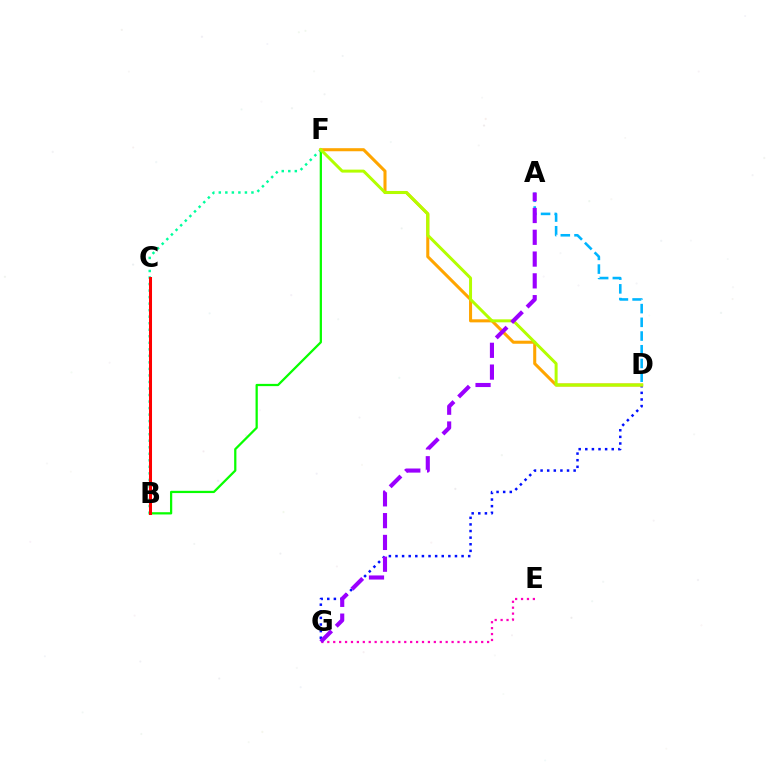{('A', 'D'): [{'color': '#00b5ff', 'line_style': 'dashed', 'thickness': 1.86}], ('B', 'F'): [{'color': '#08ff00', 'line_style': 'solid', 'thickness': 1.62}, {'color': '#00ff9d', 'line_style': 'dotted', 'thickness': 1.77}], ('D', 'G'): [{'color': '#0010ff', 'line_style': 'dotted', 'thickness': 1.8}], ('E', 'G'): [{'color': '#ff00bd', 'line_style': 'dotted', 'thickness': 1.61}], ('B', 'C'): [{'color': '#ff0000', 'line_style': 'solid', 'thickness': 2.18}], ('D', 'F'): [{'color': '#ffa500', 'line_style': 'solid', 'thickness': 2.2}, {'color': '#b3ff00', 'line_style': 'solid', 'thickness': 2.14}], ('A', 'G'): [{'color': '#9b00ff', 'line_style': 'dashed', 'thickness': 2.96}]}